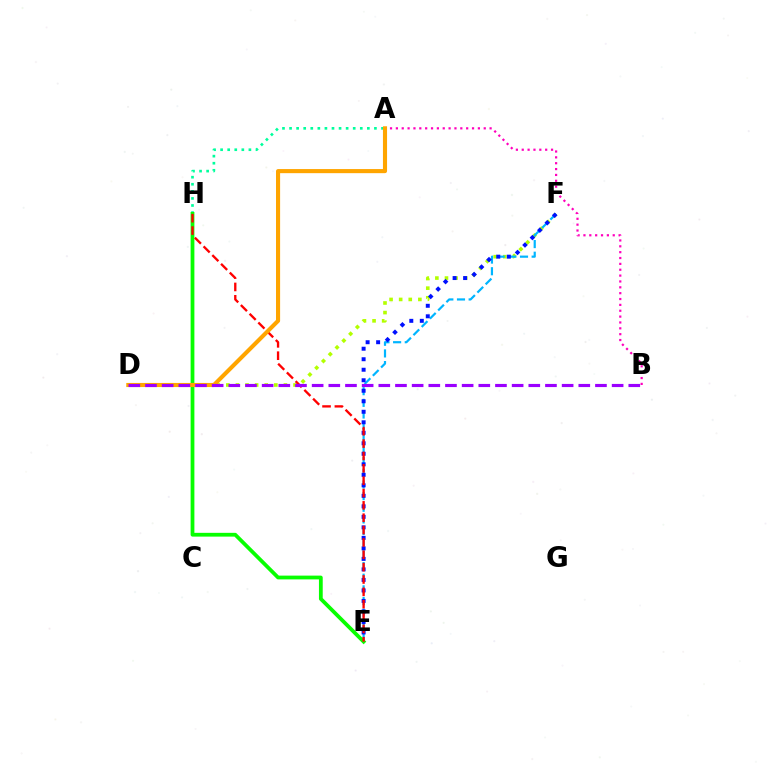{('D', 'F'): [{'color': '#b3ff00', 'line_style': 'dotted', 'thickness': 2.61}], ('A', 'B'): [{'color': '#ff00bd', 'line_style': 'dotted', 'thickness': 1.59}], ('E', 'F'): [{'color': '#00b5ff', 'line_style': 'dashed', 'thickness': 1.58}, {'color': '#0010ff', 'line_style': 'dotted', 'thickness': 2.86}], ('A', 'H'): [{'color': '#00ff9d', 'line_style': 'dotted', 'thickness': 1.92}], ('E', 'H'): [{'color': '#08ff00', 'line_style': 'solid', 'thickness': 2.72}, {'color': '#ff0000', 'line_style': 'dashed', 'thickness': 1.68}], ('A', 'D'): [{'color': '#ffa500', 'line_style': 'solid', 'thickness': 2.96}], ('B', 'D'): [{'color': '#9b00ff', 'line_style': 'dashed', 'thickness': 2.26}]}